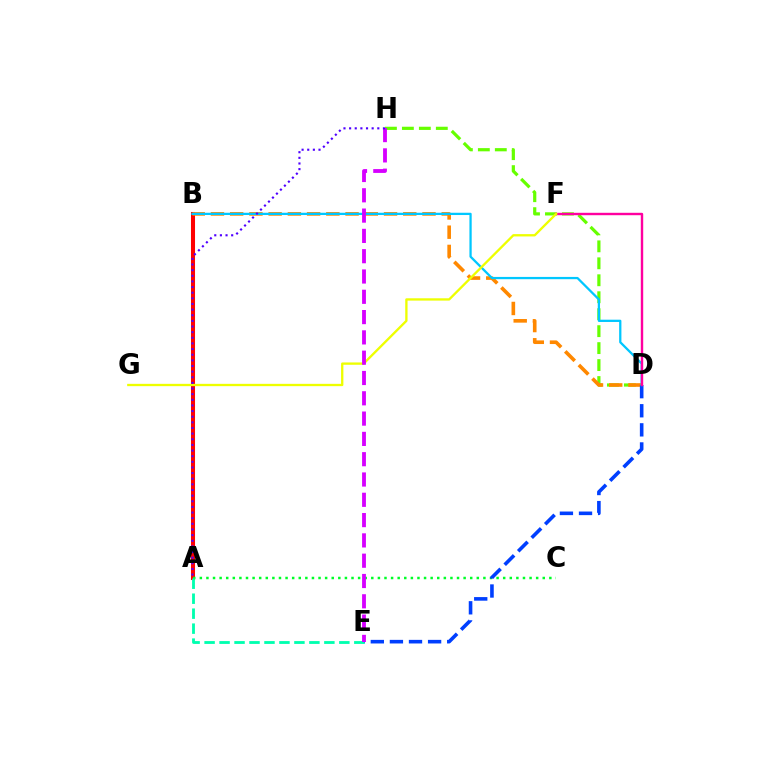{('A', 'B'): [{'color': '#ff0000', 'line_style': 'solid', 'thickness': 2.92}], ('D', 'H'): [{'color': '#66ff00', 'line_style': 'dashed', 'thickness': 2.3}], ('B', 'D'): [{'color': '#ff8800', 'line_style': 'dashed', 'thickness': 2.61}, {'color': '#00c7ff', 'line_style': 'solid', 'thickness': 1.63}], ('A', 'C'): [{'color': '#00ff27', 'line_style': 'dotted', 'thickness': 1.79}], ('D', 'E'): [{'color': '#003fff', 'line_style': 'dashed', 'thickness': 2.59}], ('A', 'E'): [{'color': '#00ffaf', 'line_style': 'dashed', 'thickness': 2.03}], ('D', 'F'): [{'color': '#ff00a0', 'line_style': 'solid', 'thickness': 1.74}], ('F', 'G'): [{'color': '#eeff00', 'line_style': 'solid', 'thickness': 1.67}], ('E', 'H'): [{'color': '#d600ff', 'line_style': 'dashed', 'thickness': 2.76}], ('A', 'H'): [{'color': '#4f00ff', 'line_style': 'dotted', 'thickness': 1.53}]}